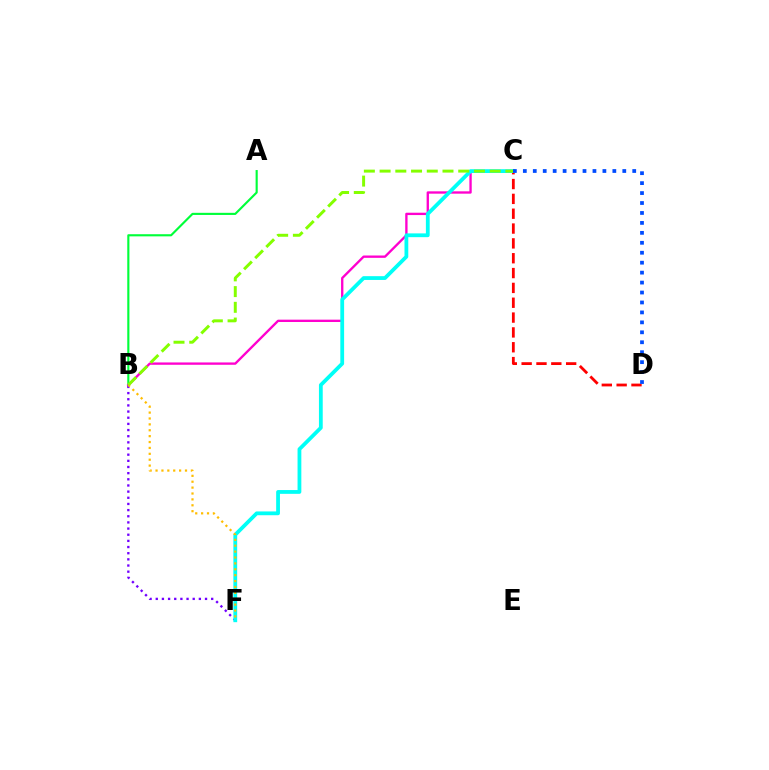{('A', 'B'): [{'color': '#00ff39', 'line_style': 'solid', 'thickness': 1.54}], ('B', 'C'): [{'color': '#ff00cf', 'line_style': 'solid', 'thickness': 1.68}, {'color': '#84ff00', 'line_style': 'dashed', 'thickness': 2.14}], ('B', 'F'): [{'color': '#7200ff', 'line_style': 'dotted', 'thickness': 1.67}, {'color': '#ffbd00', 'line_style': 'dotted', 'thickness': 1.6}], ('C', 'D'): [{'color': '#ff0000', 'line_style': 'dashed', 'thickness': 2.02}, {'color': '#004bff', 'line_style': 'dotted', 'thickness': 2.7}], ('C', 'F'): [{'color': '#00fff6', 'line_style': 'solid', 'thickness': 2.73}]}